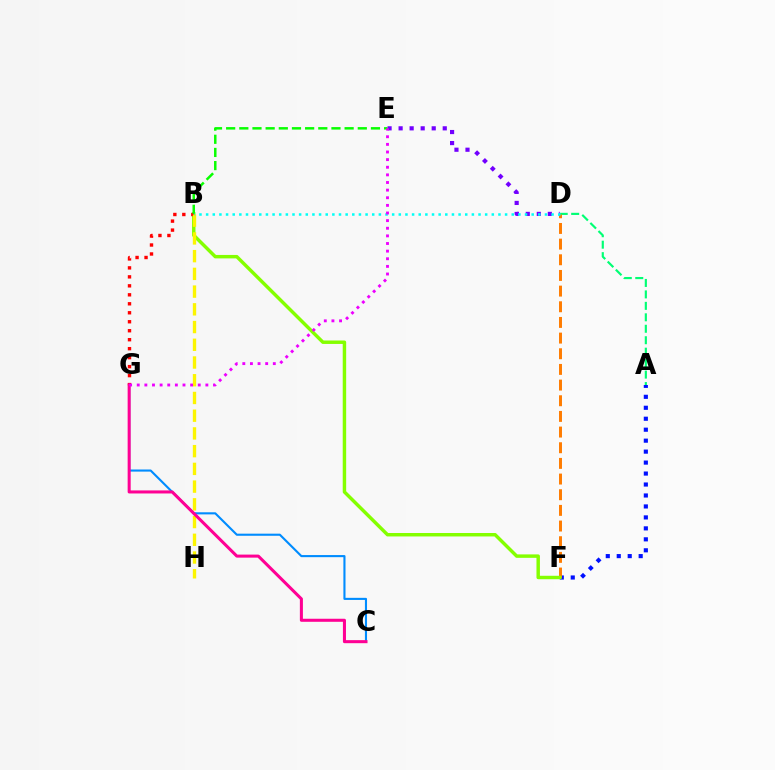{('A', 'D'): [{'color': '#00ff74', 'line_style': 'dashed', 'thickness': 1.56}], ('A', 'F'): [{'color': '#0010ff', 'line_style': 'dotted', 'thickness': 2.98}], ('C', 'G'): [{'color': '#008cff', 'line_style': 'solid', 'thickness': 1.52}, {'color': '#ff0094', 'line_style': 'solid', 'thickness': 2.19}], ('D', 'F'): [{'color': '#ff7c00', 'line_style': 'dashed', 'thickness': 2.13}], ('D', 'E'): [{'color': '#7200ff', 'line_style': 'dotted', 'thickness': 3.0}], ('B', 'F'): [{'color': '#84ff00', 'line_style': 'solid', 'thickness': 2.48}], ('B', 'G'): [{'color': '#ff0000', 'line_style': 'dotted', 'thickness': 2.44}], ('B', 'E'): [{'color': '#08ff00', 'line_style': 'dashed', 'thickness': 1.79}], ('B', 'H'): [{'color': '#fcf500', 'line_style': 'dashed', 'thickness': 2.41}], ('B', 'D'): [{'color': '#00fff6', 'line_style': 'dotted', 'thickness': 1.81}], ('E', 'G'): [{'color': '#ee00ff', 'line_style': 'dotted', 'thickness': 2.07}]}